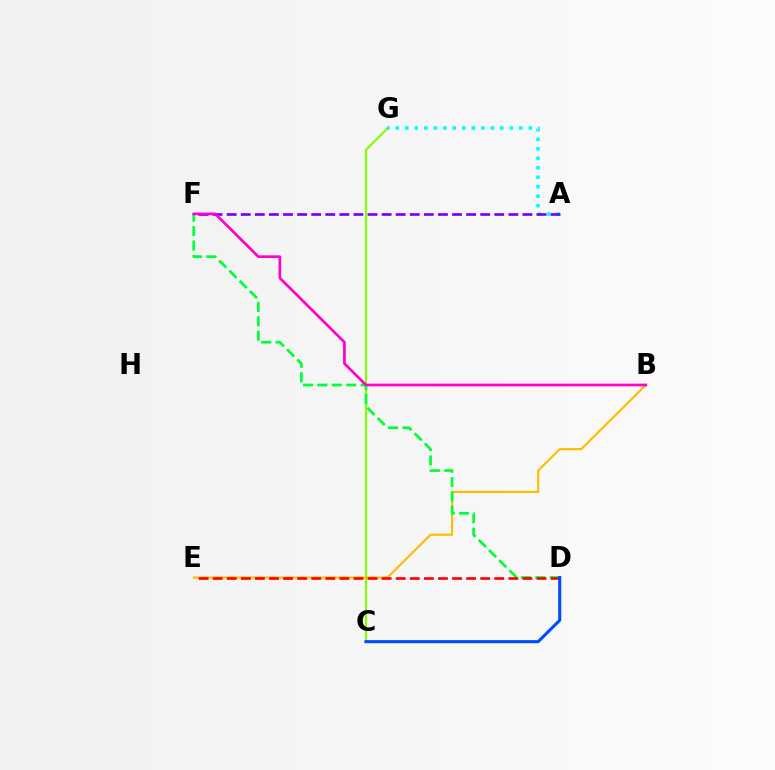{('C', 'G'): [{'color': '#84ff00', 'line_style': 'solid', 'thickness': 1.58}], ('B', 'E'): [{'color': '#ffbd00', 'line_style': 'solid', 'thickness': 1.56}], ('D', 'F'): [{'color': '#00ff39', 'line_style': 'dashed', 'thickness': 1.96}], ('A', 'G'): [{'color': '#00fff6', 'line_style': 'dotted', 'thickness': 2.58}], ('A', 'F'): [{'color': '#7200ff', 'line_style': 'dashed', 'thickness': 1.91}], ('D', 'E'): [{'color': '#ff0000', 'line_style': 'dashed', 'thickness': 1.91}], ('B', 'F'): [{'color': '#ff00cf', 'line_style': 'solid', 'thickness': 1.94}], ('C', 'D'): [{'color': '#004bff', 'line_style': 'solid', 'thickness': 2.21}]}